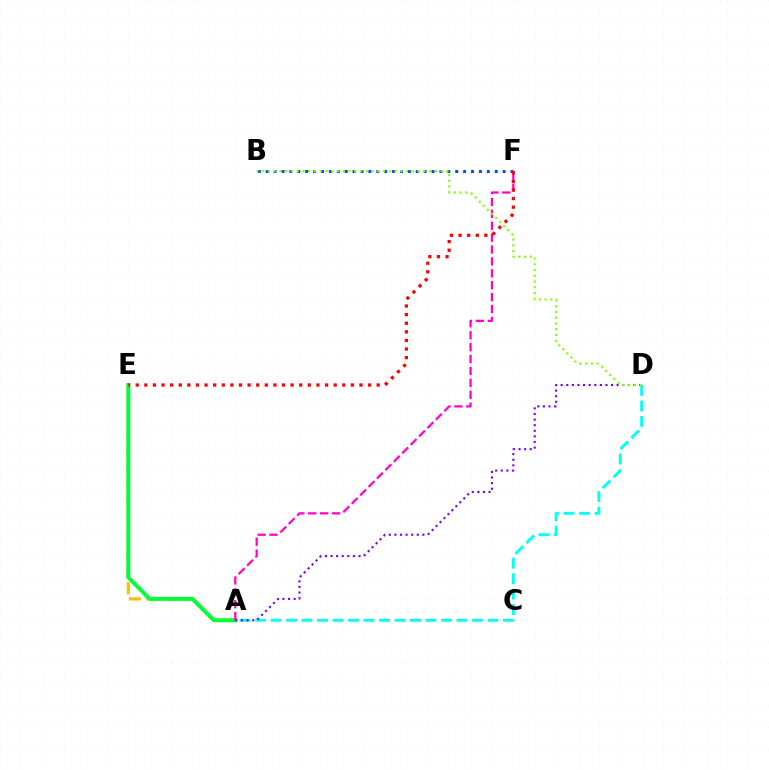{('A', 'E'): [{'color': '#ffbd00', 'line_style': 'dashed', 'thickness': 2.34}, {'color': '#00ff39', 'line_style': 'solid', 'thickness': 2.85}], ('A', 'D'): [{'color': '#00fff6', 'line_style': 'dashed', 'thickness': 2.11}, {'color': '#7200ff', 'line_style': 'dotted', 'thickness': 1.52}], ('A', 'F'): [{'color': '#ff00cf', 'line_style': 'dashed', 'thickness': 1.62}], ('B', 'F'): [{'color': '#004bff', 'line_style': 'dotted', 'thickness': 2.15}], ('E', 'F'): [{'color': '#ff0000', 'line_style': 'dotted', 'thickness': 2.34}], ('B', 'D'): [{'color': '#84ff00', 'line_style': 'dotted', 'thickness': 1.56}]}